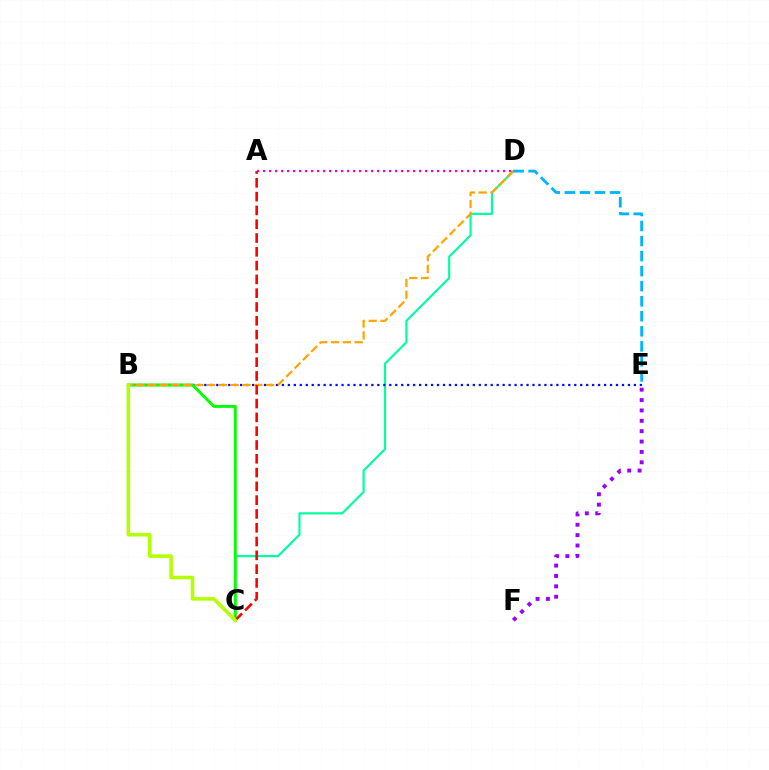{('C', 'D'): [{'color': '#00ff9d', 'line_style': 'solid', 'thickness': 1.55}], ('B', 'E'): [{'color': '#0010ff', 'line_style': 'dotted', 'thickness': 1.62}], ('A', 'D'): [{'color': '#ff00bd', 'line_style': 'dotted', 'thickness': 1.63}], ('B', 'C'): [{'color': '#08ff00', 'line_style': 'solid', 'thickness': 2.14}, {'color': '#b3ff00', 'line_style': 'solid', 'thickness': 2.54}], ('B', 'D'): [{'color': '#ffa500', 'line_style': 'dashed', 'thickness': 1.6}], ('D', 'E'): [{'color': '#00b5ff', 'line_style': 'dashed', 'thickness': 2.04}], ('A', 'C'): [{'color': '#ff0000', 'line_style': 'dashed', 'thickness': 1.87}], ('E', 'F'): [{'color': '#9b00ff', 'line_style': 'dotted', 'thickness': 2.82}]}